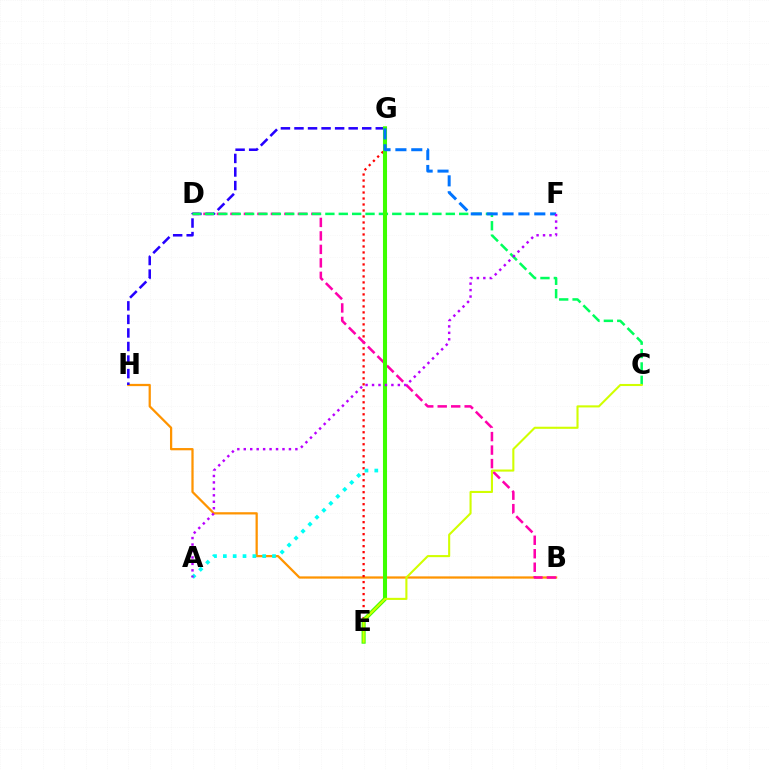{('B', 'H'): [{'color': '#ff9400', 'line_style': 'solid', 'thickness': 1.62}], ('E', 'G'): [{'color': '#ff0000', 'line_style': 'dotted', 'thickness': 1.63}, {'color': '#3dff00', 'line_style': 'solid', 'thickness': 2.93}], ('B', 'D'): [{'color': '#ff00ac', 'line_style': 'dashed', 'thickness': 1.83}], ('A', 'G'): [{'color': '#00fff6', 'line_style': 'dotted', 'thickness': 2.67}], ('G', 'H'): [{'color': '#2500ff', 'line_style': 'dashed', 'thickness': 1.84}], ('C', 'D'): [{'color': '#00ff5c', 'line_style': 'dashed', 'thickness': 1.82}], ('F', 'G'): [{'color': '#0074ff', 'line_style': 'dashed', 'thickness': 2.16}], ('A', 'F'): [{'color': '#b900ff', 'line_style': 'dotted', 'thickness': 1.75}], ('C', 'E'): [{'color': '#d1ff00', 'line_style': 'solid', 'thickness': 1.51}]}